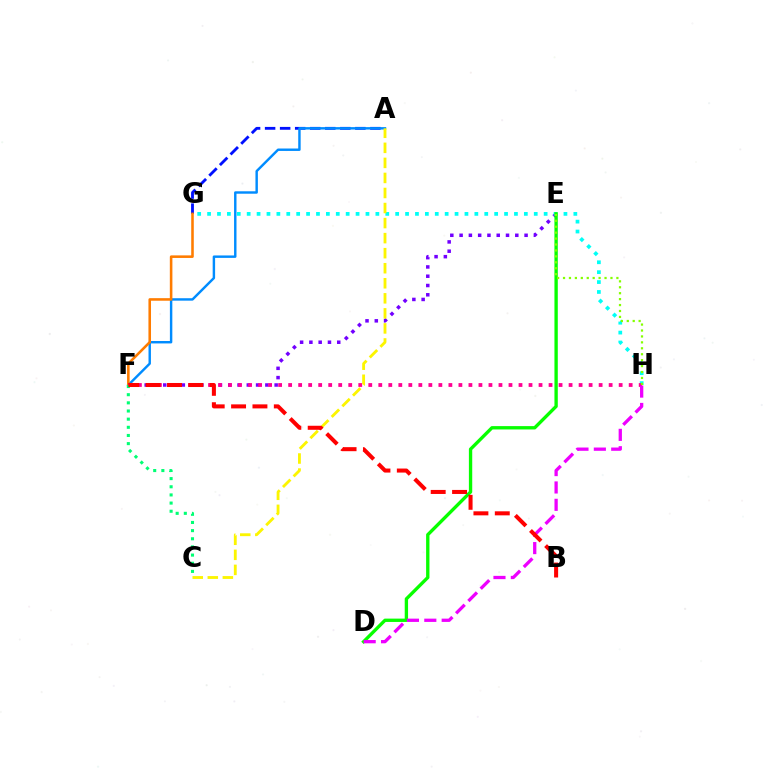{('E', 'F'): [{'color': '#7200ff', 'line_style': 'dotted', 'thickness': 2.52}], ('G', 'H'): [{'color': '#00fff6', 'line_style': 'dotted', 'thickness': 2.69}], ('A', 'G'): [{'color': '#0010ff', 'line_style': 'dashed', 'thickness': 2.04}], ('A', 'F'): [{'color': '#008cff', 'line_style': 'solid', 'thickness': 1.75}], ('F', 'G'): [{'color': '#ff7c00', 'line_style': 'solid', 'thickness': 1.85}], ('F', 'H'): [{'color': '#ff0094', 'line_style': 'dotted', 'thickness': 2.72}], ('D', 'E'): [{'color': '#08ff00', 'line_style': 'solid', 'thickness': 2.41}], ('C', 'F'): [{'color': '#00ff74', 'line_style': 'dotted', 'thickness': 2.22}], ('E', 'H'): [{'color': '#84ff00', 'line_style': 'dotted', 'thickness': 1.61}], ('D', 'H'): [{'color': '#ee00ff', 'line_style': 'dashed', 'thickness': 2.36}], ('A', 'C'): [{'color': '#fcf500', 'line_style': 'dashed', 'thickness': 2.04}], ('B', 'F'): [{'color': '#ff0000', 'line_style': 'dashed', 'thickness': 2.9}]}